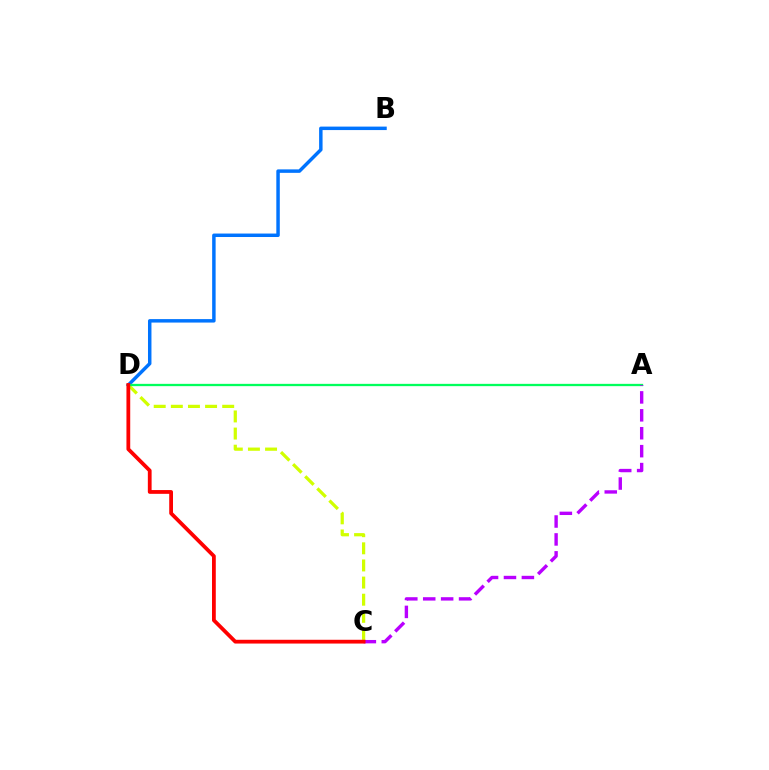{('B', 'D'): [{'color': '#0074ff', 'line_style': 'solid', 'thickness': 2.5}], ('C', 'D'): [{'color': '#d1ff00', 'line_style': 'dashed', 'thickness': 2.33}, {'color': '#ff0000', 'line_style': 'solid', 'thickness': 2.72}], ('A', 'D'): [{'color': '#00ff5c', 'line_style': 'solid', 'thickness': 1.65}], ('A', 'C'): [{'color': '#b900ff', 'line_style': 'dashed', 'thickness': 2.43}]}